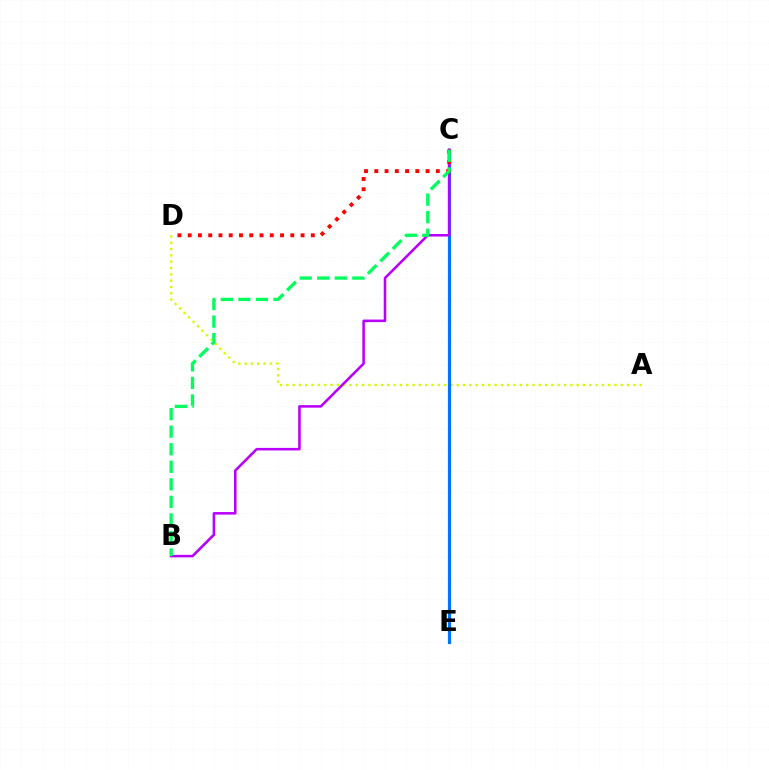{('A', 'D'): [{'color': '#d1ff00', 'line_style': 'dotted', 'thickness': 1.71}], ('C', 'E'): [{'color': '#0074ff', 'line_style': 'solid', 'thickness': 2.3}], ('B', 'C'): [{'color': '#b900ff', 'line_style': 'solid', 'thickness': 1.84}, {'color': '#00ff5c', 'line_style': 'dashed', 'thickness': 2.38}], ('C', 'D'): [{'color': '#ff0000', 'line_style': 'dotted', 'thickness': 2.79}]}